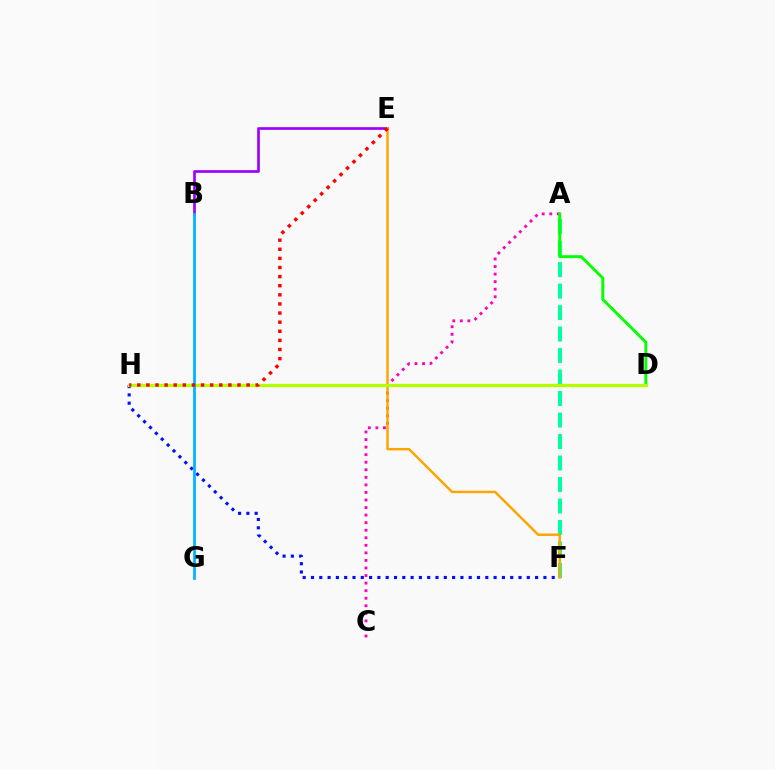{('A', 'F'): [{'color': '#00ff9d', 'line_style': 'dashed', 'thickness': 2.92}], ('F', 'H'): [{'color': '#0010ff', 'line_style': 'dotted', 'thickness': 2.26}], ('A', 'C'): [{'color': '#ff00bd', 'line_style': 'dotted', 'thickness': 2.05}], ('B', 'E'): [{'color': '#9b00ff', 'line_style': 'solid', 'thickness': 1.93}], ('E', 'F'): [{'color': '#ffa500', 'line_style': 'solid', 'thickness': 1.77}], ('A', 'D'): [{'color': '#08ff00', 'line_style': 'solid', 'thickness': 2.1}], ('D', 'H'): [{'color': '#b3ff00', 'line_style': 'solid', 'thickness': 2.34}], ('B', 'G'): [{'color': '#00b5ff', 'line_style': 'solid', 'thickness': 2.01}], ('E', 'H'): [{'color': '#ff0000', 'line_style': 'dotted', 'thickness': 2.48}]}